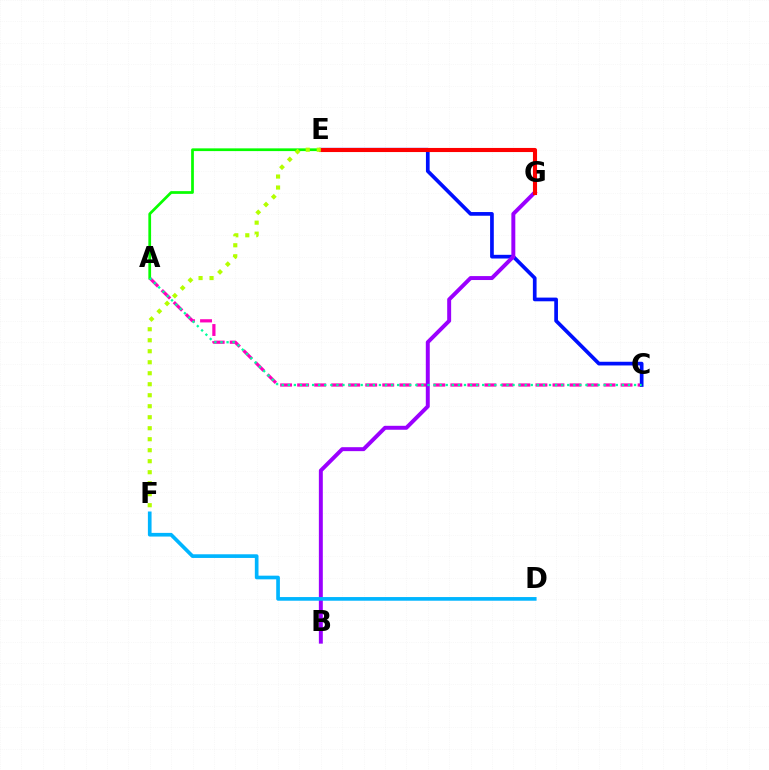{('E', 'G'): [{'color': '#ffa500', 'line_style': 'solid', 'thickness': 1.8}, {'color': '#ff0000', 'line_style': 'solid', 'thickness': 2.95}], ('A', 'C'): [{'color': '#ff00bd', 'line_style': 'dashed', 'thickness': 2.31}, {'color': '#00ff9d', 'line_style': 'dotted', 'thickness': 1.65}], ('C', 'E'): [{'color': '#0010ff', 'line_style': 'solid', 'thickness': 2.66}], ('A', 'E'): [{'color': '#08ff00', 'line_style': 'solid', 'thickness': 1.97}], ('B', 'G'): [{'color': '#9b00ff', 'line_style': 'solid', 'thickness': 2.84}], ('D', 'F'): [{'color': '#00b5ff', 'line_style': 'solid', 'thickness': 2.64}], ('E', 'F'): [{'color': '#b3ff00', 'line_style': 'dotted', 'thickness': 2.99}]}